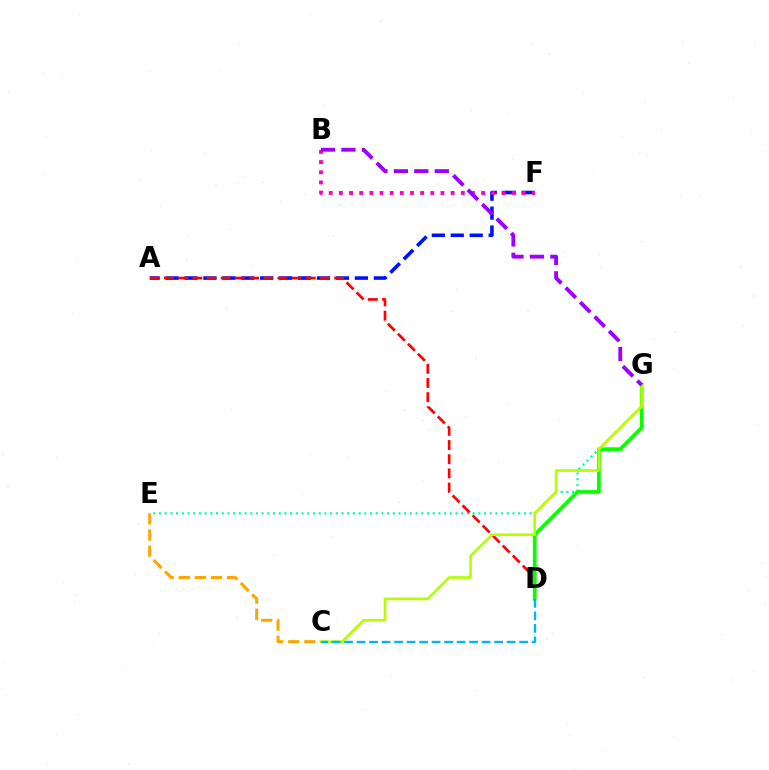{('E', 'G'): [{'color': '#00ff9d', 'line_style': 'dotted', 'thickness': 1.55}], ('A', 'F'): [{'color': '#0010ff', 'line_style': 'dashed', 'thickness': 2.57}], ('A', 'D'): [{'color': '#ff0000', 'line_style': 'dashed', 'thickness': 1.93}], ('D', 'G'): [{'color': '#08ff00', 'line_style': 'solid', 'thickness': 2.68}], ('C', 'E'): [{'color': '#ffa500', 'line_style': 'dashed', 'thickness': 2.19}], ('B', 'F'): [{'color': '#ff00bd', 'line_style': 'dotted', 'thickness': 2.76}], ('C', 'G'): [{'color': '#b3ff00', 'line_style': 'solid', 'thickness': 1.92}], ('C', 'D'): [{'color': '#00b5ff', 'line_style': 'dashed', 'thickness': 1.7}], ('B', 'G'): [{'color': '#9b00ff', 'line_style': 'dashed', 'thickness': 2.78}]}